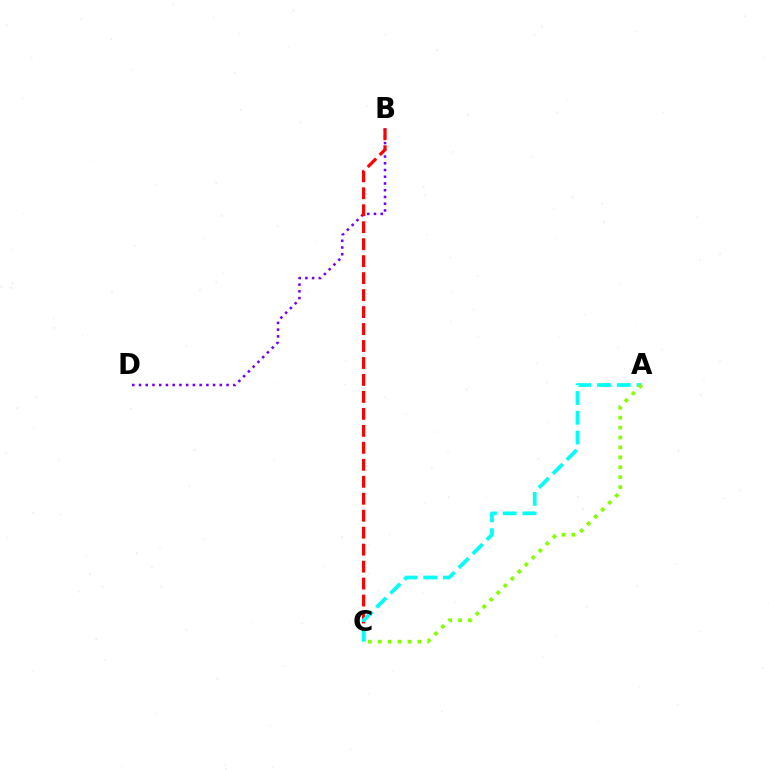{('B', 'D'): [{'color': '#7200ff', 'line_style': 'dotted', 'thickness': 1.83}], ('B', 'C'): [{'color': '#ff0000', 'line_style': 'dashed', 'thickness': 2.31}], ('A', 'C'): [{'color': '#00fff6', 'line_style': 'dashed', 'thickness': 2.68}, {'color': '#84ff00', 'line_style': 'dotted', 'thickness': 2.69}]}